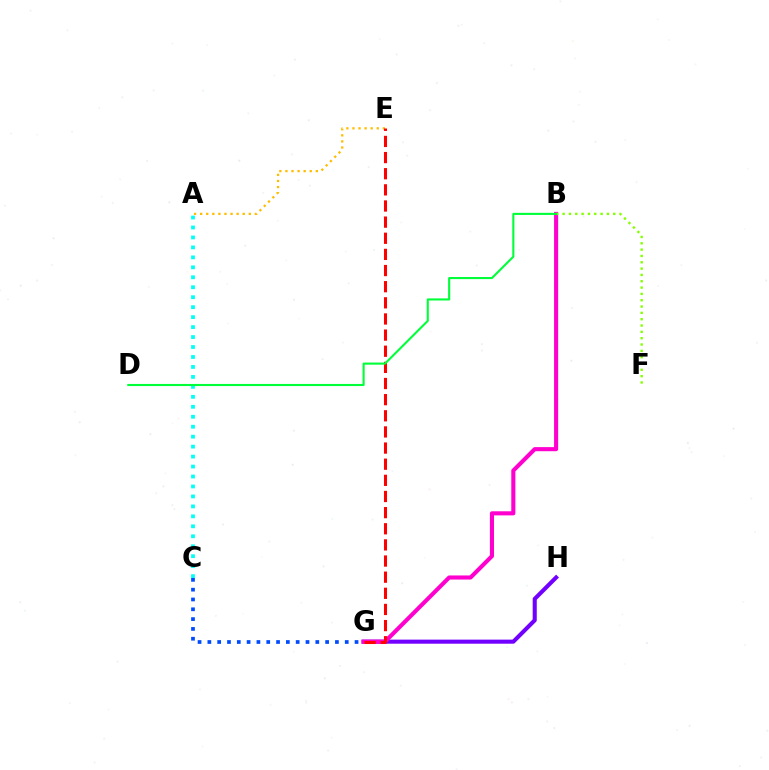{('G', 'H'): [{'color': '#7200ff', 'line_style': 'solid', 'thickness': 2.94}], ('B', 'G'): [{'color': '#ff00cf', 'line_style': 'solid', 'thickness': 2.95}], ('B', 'F'): [{'color': '#84ff00', 'line_style': 'dotted', 'thickness': 1.72}], ('A', 'E'): [{'color': '#ffbd00', 'line_style': 'dotted', 'thickness': 1.65}], ('C', 'G'): [{'color': '#004bff', 'line_style': 'dotted', 'thickness': 2.67}], ('A', 'C'): [{'color': '#00fff6', 'line_style': 'dotted', 'thickness': 2.71}], ('E', 'G'): [{'color': '#ff0000', 'line_style': 'dashed', 'thickness': 2.19}], ('B', 'D'): [{'color': '#00ff39', 'line_style': 'solid', 'thickness': 1.51}]}